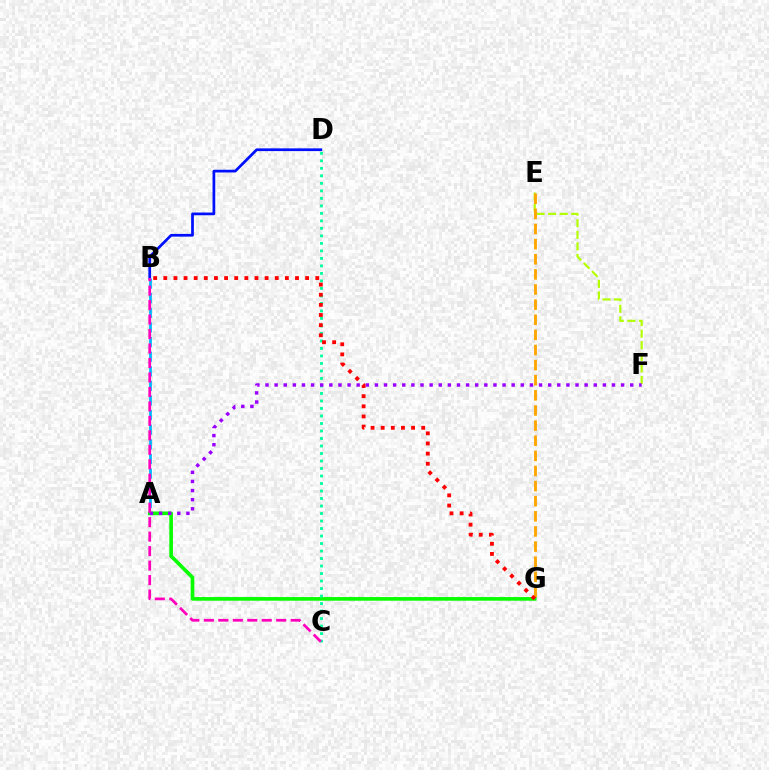{('B', 'D'): [{'color': '#0010ff', 'line_style': 'solid', 'thickness': 1.96}], ('E', 'F'): [{'color': '#b3ff00', 'line_style': 'dashed', 'thickness': 1.57}], ('E', 'G'): [{'color': '#ffa500', 'line_style': 'dashed', 'thickness': 2.05}], ('A', 'G'): [{'color': '#08ff00', 'line_style': 'solid', 'thickness': 2.63}], ('C', 'D'): [{'color': '#00ff9d', 'line_style': 'dotted', 'thickness': 2.04}], ('A', 'B'): [{'color': '#00b5ff', 'line_style': 'dashed', 'thickness': 1.99}], ('A', 'F'): [{'color': '#9b00ff', 'line_style': 'dotted', 'thickness': 2.48}], ('B', 'G'): [{'color': '#ff0000', 'line_style': 'dotted', 'thickness': 2.75}], ('B', 'C'): [{'color': '#ff00bd', 'line_style': 'dashed', 'thickness': 1.97}]}